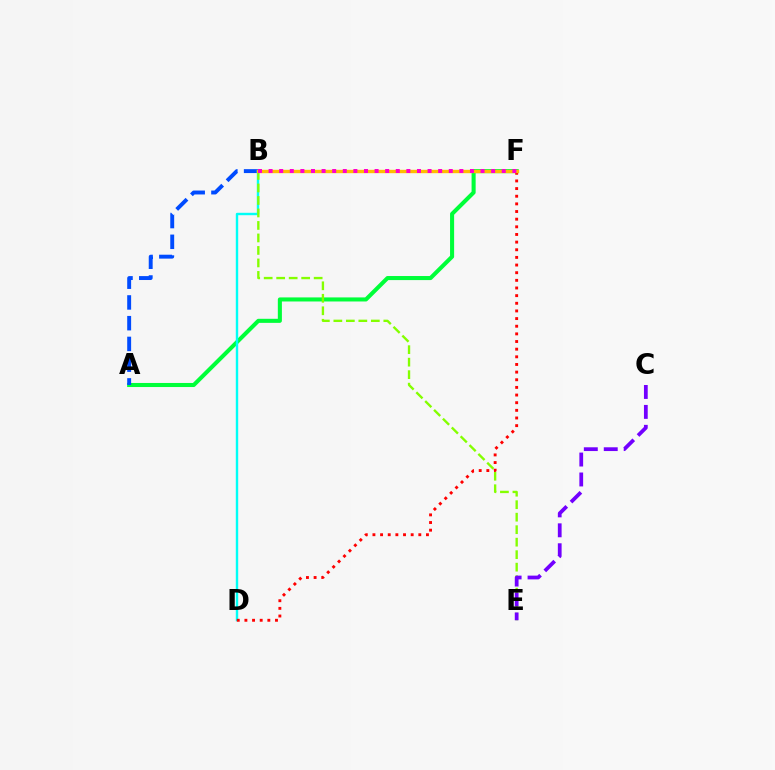{('A', 'F'): [{'color': '#00ff39', 'line_style': 'solid', 'thickness': 2.93}], ('A', 'B'): [{'color': '#004bff', 'line_style': 'dashed', 'thickness': 2.82}], ('B', 'D'): [{'color': '#00fff6', 'line_style': 'solid', 'thickness': 1.73}], ('B', 'E'): [{'color': '#84ff00', 'line_style': 'dashed', 'thickness': 1.7}], ('C', 'E'): [{'color': '#7200ff', 'line_style': 'dashed', 'thickness': 2.71}], ('D', 'F'): [{'color': '#ff0000', 'line_style': 'dotted', 'thickness': 2.08}], ('B', 'F'): [{'color': '#ffbd00', 'line_style': 'solid', 'thickness': 2.43}, {'color': '#ff00cf', 'line_style': 'dotted', 'thickness': 2.88}]}